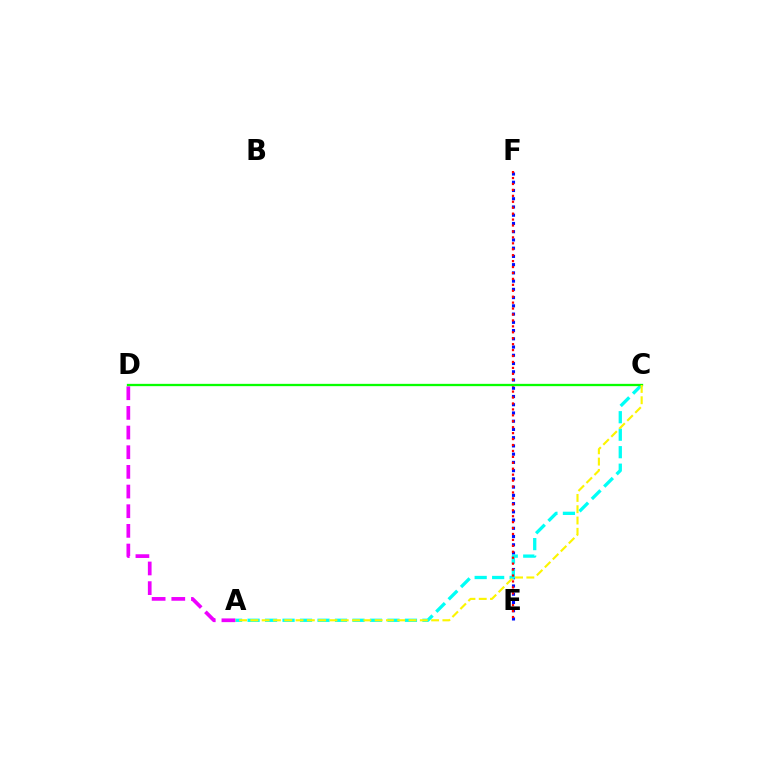{('E', 'F'): [{'color': '#0010ff', 'line_style': 'dotted', 'thickness': 2.24}, {'color': '#ff0000', 'line_style': 'dotted', 'thickness': 1.61}], ('A', 'C'): [{'color': '#00fff6', 'line_style': 'dashed', 'thickness': 2.38}, {'color': '#fcf500', 'line_style': 'dashed', 'thickness': 1.53}], ('A', 'D'): [{'color': '#ee00ff', 'line_style': 'dashed', 'thickness': 2.67}], ('C', 'D'): [{'color': '#08ff00', 'line_style': 'solid', 'thickness': 1.66}]}